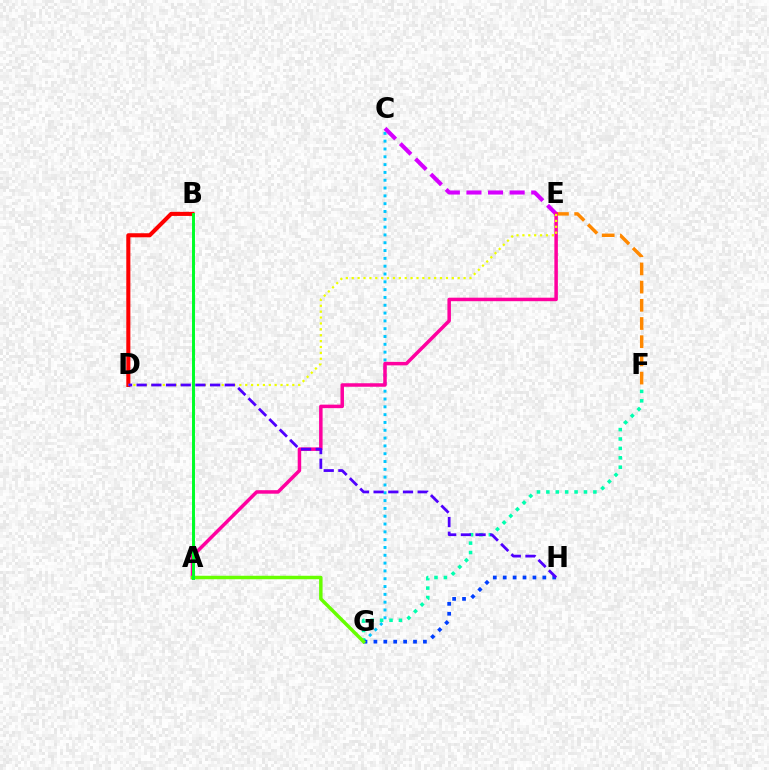{('C', 'G'): [{'color': '#00c7ff', 'line_style': 'dotted', 'thickness': 2.12}], ('F', 'G'): [{'color': '#00ffaf', 'line_style': 'dotted', 'thickness': 2.55}], ('B', 'D'): [{'color': '#ff0000', 'line_style': 'solid', 'thickness': 2.93}], ('E', 'F'): [{'color': '#ff8800', 'line_style': 'dashed', 'thickness': 2.47}], ('C', 'E'): [{'color': '#d600ff', 'line_style': 'dashed', 'thickness': 2.93}], ('G', 'H'): [{'color': '#003fff', 'line_style': 'dotted', 'thickness': 2.69}], ('A', 'E'): [{'color': '#ff00a0', 'line_style': 'solid', 'thickness': 2.52}], ('A', 'G'): [{'color': '#66ff00', 'line_style': 'solid', 'thickness': 2.5}], ('D', 'E'): [{'color': '#eeff00', 'line_style': 'dotted', 'thickness': 1.6}], ('D', 'H'): [{'color': '#4f00ff', 'line_style': 'dashed', 'thickness': 2.0}], ('A', 'B'): [{'color': '#00ff27', 'line_style': 'solid', 'thickness': 2.13}]}